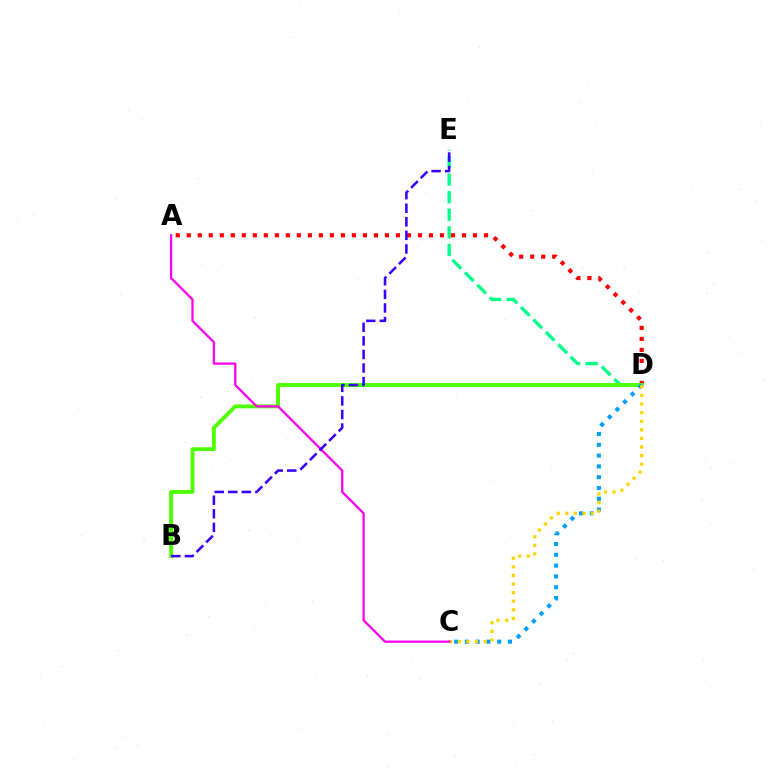{('D', 'E'): [{'color': '#00ff86', 'line_style': 'dashed', 'thickness': 2.39}], ('A', 'D'): [{'color': '#ff0000', 'line_style': 'dotted', 'thickness': 2.99}], ('B', 'D'): [{'color': '#4fff00', 'line_style': 'solid', 'thickness': 2.8}], ('C', 'D'): [{'color': '#009eff', 'line_style': 'dotted', 'thickness': 2.93}, {'color': '#ffd500', 'line_style': 'dotted', 'thickness': 2.33}], ('A', 'C'): [{'color': '#ff00ed', 'line_style': 'solid', 'thickness': 1.64}], ('B', 'E'): [{'color': '#3700ff', 'line_style': 'dashed', 'thickness': 1.84}]}